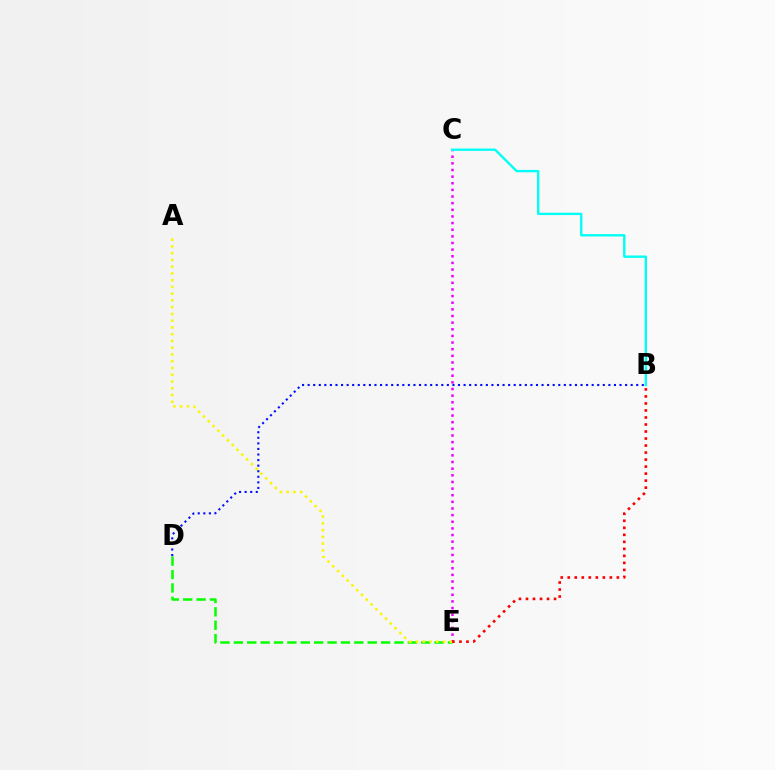{('C', 'E'): [{'color': '#ee00ff', 'line_style': 'dotted', 'thickness': 1.8}], ('D', 'E'): [{'color': '#08ff00', 'line_style': 'dashed', 'thickness': 1.82}], ('B', 'D'): [{'color': '#0010ff', 'line_style': 'dotted', 'thickness': 1.51}], ('B', 'C'): [{'color': '#00fff6', 'line_style': 'solid', 'thickness': 1.7}], ('B', 'E'): [{'color': '#ff0000', 'line_style': 'dotted', 'thickness': 1.91}], ('A', 'E'): [{'color': '#fcf500', 'line_style': 'dotted', 'thickness': 1.84}]}